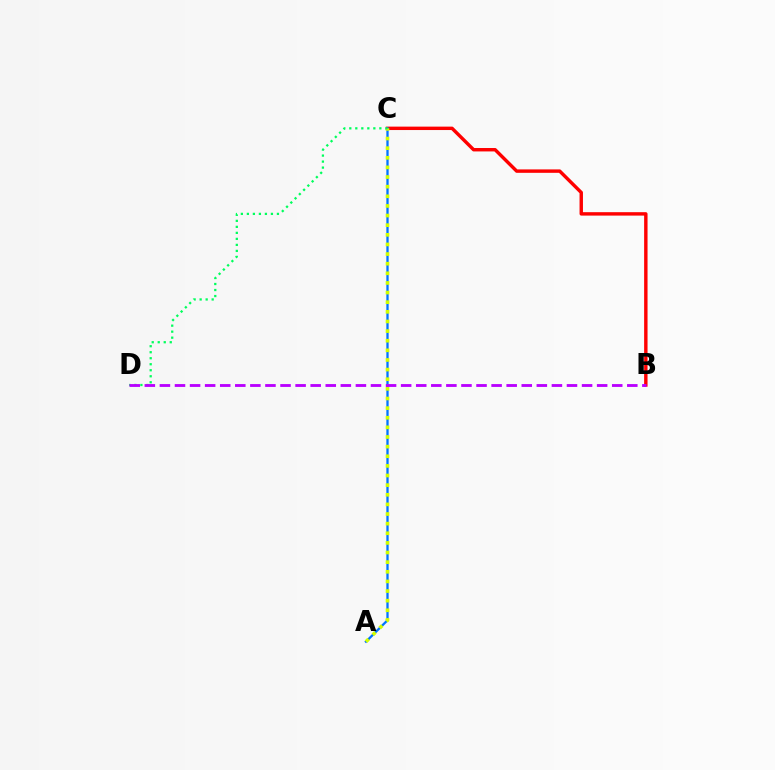{('B', 'C'): [{'color': '#ff0000', 'line_style': 'solid', 'thickness': 2.46}], ('A', 'C'): [{'color': '#0074ff', 'line_style': 'solid', 'thickness': 1.65}, {'color': '#d1ff00', 'line_style': 'dotted', 'thickness': 2.62}], ('C', 'D'): [{'color': '#00ff5c', 'line_style': 'dotted', 'thickness': 1.63}], ('B', 'D'): [{'color': '#b900ff', 'line_style': 'dashed', 'thickness': 2.05}]}